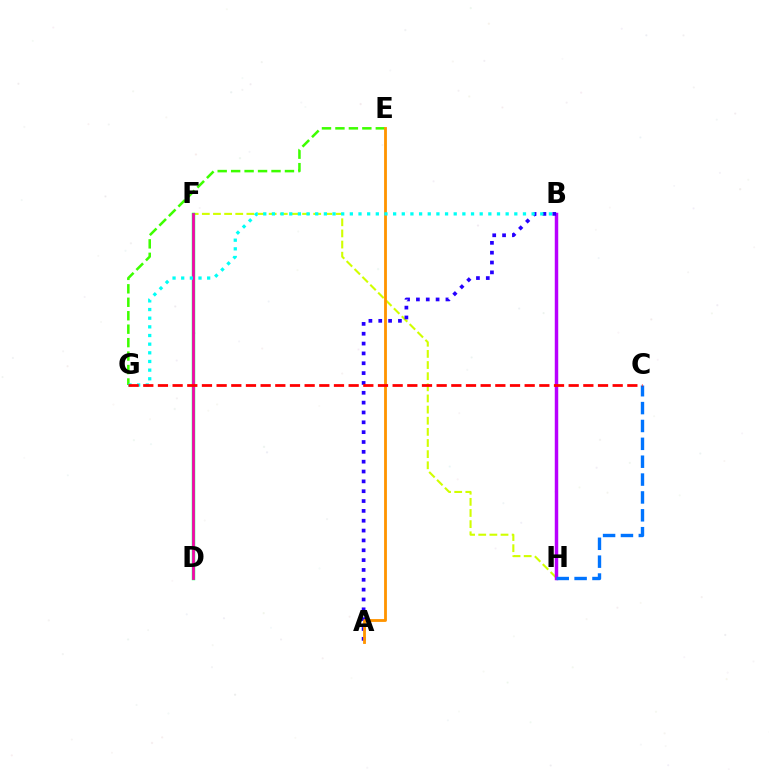{('E', 'G'): [{'color': '#3dff00', 'line_style': 'dashed', 'thickness': 1.83}], ('F', 'H'): [{'color': '#d1ff00', 'line_style': 'dashed', 'thickness': 1.51}], ('B', 'H'): [{'color': '#b900ff', 'line_style': 'solid', 'thickness': 2.49}], ('A', 'B'): [{'color': '#2500ff', 'line_style': 'dotted', 'thickness': 2.67}], ('D', 'F'): [{'color': '#00ff5c', 'line_style': 'solid', 'thickness': 2.45}, {'color': '#ff00ac', 'line_style': 'solid', 'thickness': 1.92}], ('C', 'H'): [{'color': '#0074ff', 'line_style': 'dashed', 'thickness': 2.43}], ('A', 'E'): [{'color': '#ff9400', 'line_style': 'solid', 'thickness': 2.04}], ('B', 'G'): [{'color': '#00fff6', 'line_style': 'dotted', 'thickness': 2.35}], ('C', 'G'): [{'color': '#ff0000', 'line_style': 'dashed', 'thickness': 1.99}]}